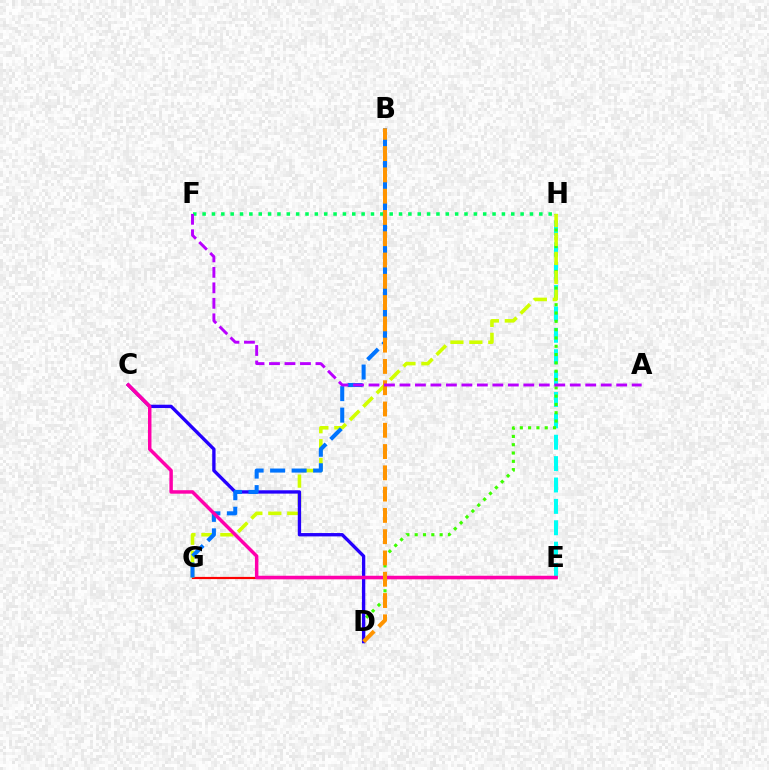{('E', 'G'): [{'color': '#ff0000', 'line_style': 'solid', 'thickness': 1.58}], ('E', 'H'): [{'color': '#00fff6', 'line_style': 'dashed', 'thickness': 2.91}], ('D', 'H'): [{'color': '#3dff00', 'line_style': 'dotted', 'thickness': 2.26}], ('G', 'H'): [{'color': '#d1ff00', 'line_style': 'dashed', 'thickness': 2.57}], ('C', 'D'): [{'color': '#2500ff', 'line_style': 'solid', 'thickness': 2.41}], ('B', 'G'): [{'color': '#0074ff', 'line_style': 'dashed', 'thickness': 2.92}], ('F', 'H'): [{'color': '#00ff5c', 'line_style': 'dotted', 'thickness': 2.54}], ('C', 'E'): [{'color': '#ff00ac', 'line_style': 'solid', 'thickness': 2.51}], ('B', 'D'): [{'color': '#ff9400', 'line_style': 'dashed', 'thickness': 2.89}], ('A', 'F'): [{'color': '#b900ff', 'line_style': 'dashed', 'thickness': 2.1}]}